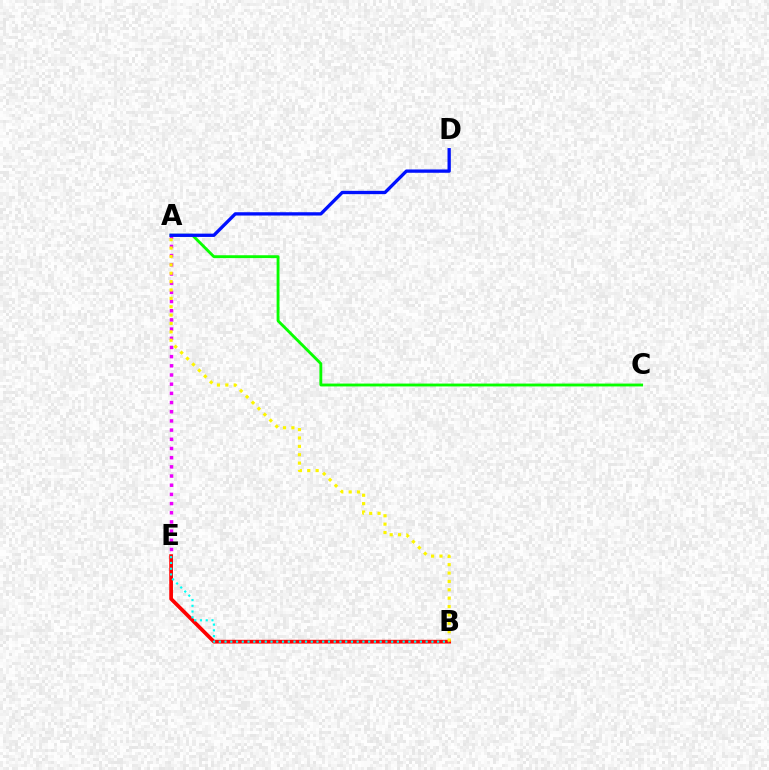{('A', 'E'): [{'color': '#ee00ff', 'line_style': 'dotted', 'thickness': 2.5}], ('A', 'C'): [{'color': '#08ff00', 'line_style': 'solid', 'thickness': 2.06}], ('B', 'E'): [{'color': '#ff0000', 'line_style': 'solid', 'thickness': 2.68}, {'color': '#00fff6', 'line_style': 'dotted', 'thickness': 1.56}], ('A', 'D'): [{'color': '#0010ff', 'line_style': 'solid', 'thickness': 2.38}], ('A', 'B'): [{'color': '#fcf500', 'line_style': 'dotted', 'thickness': 2.28}]}